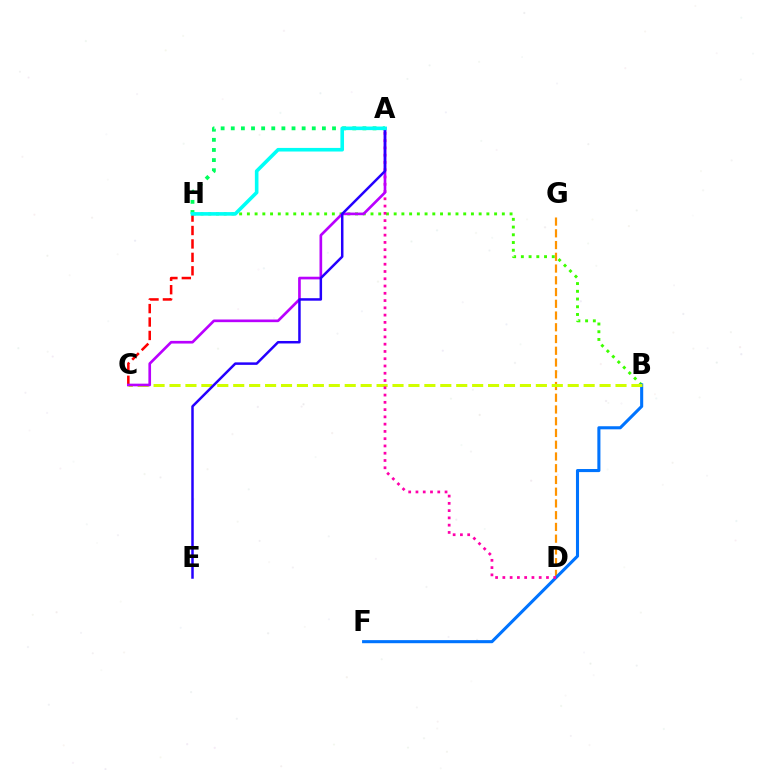{('D', 'G'): [{'color': '#ff9400', 'line_style': 'dashed', 'thickness': 1.6}], ('B', 'H'): [{'color': '#3dff00', 'line_style': 'dotted', 'thickness': 2.1}], ('B', 'F'): [{'color': '#0074ff', 'line_style': 'solid', 'thickness': 2.22}], ('A', 'H'): [{'color': '#00ff5c', 'line_style': 'dotted', 'thickness': 2.75}, {'color': '#00fff6', 'line_style': 'solid', 'thickness': 2.59}], ('B', 'C'): [{'color': '#d1ff00', 'line_style': 'dashed', 'thickness': 2.16}], ('A', 'D'): [{'color': '#ff00ac', 'line_style': 'dotted', 'thickness': 1.98}], ('C', 'H'): [{'color': '#ff0000', 'line_style': 'dashed', 'thickness': 1.82}], ('A', 'C'): [{'color': '#b900ff', 'line_style': 'solid', 'thickness': 1.92}], ('A', 'E'): [{'color': '#2500ff', 'line_style': 'solid', 'thickness': 1.8}]}